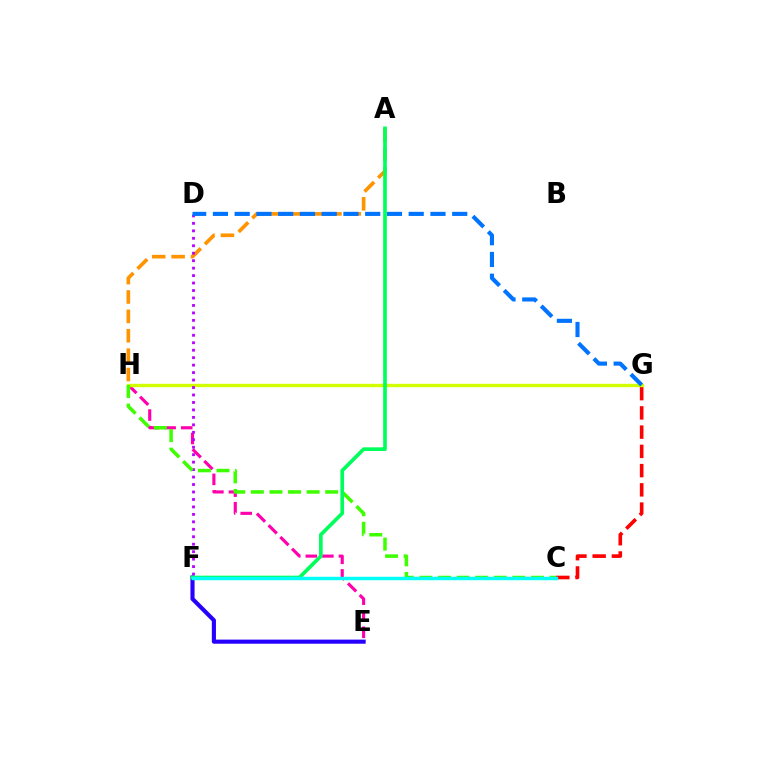{('C', 'G'): [{'color': '#ff0000', 'line_style': 'dashed', 'thickness': 2.61}], ('A', 'H'): [{'color': '#ff9400', 'line_style': 'dashed', 'thickness': 2.63}], ('E', 'H'): [{'color': '#ff00ac', 'line_style': 'dashed', 'thickness': 2.25}], ('G', 'H'): [{'color': '#d1ff00', 'line_style': 'solid', 'thickness': 2.43}], ('D', 'F'): [{'color': '#b900ff', 'line_style': 'dotted', 'thickness': 2.03}], ('D', 'G'): [{'color': '#0074ff', 'line_style': 'dashed', 'thickness': 2.96}], ('C', 'H'): [{'color': '#3dff00', 'line_style': 'dashed', 'thickness': 2.52}], ('E', 'F'): [{'color': '#2500ff', 'line_style': 'solid', 'thickness': 2.96}], ('A', 'F'): [{'color': '#00ff5c', 'line_style': 'solid', 'thickness': 2.65}], ('C', 'F'): [{'color': '#00fff6', 'line_style': 'solid', 'thickness': 2.48}]}